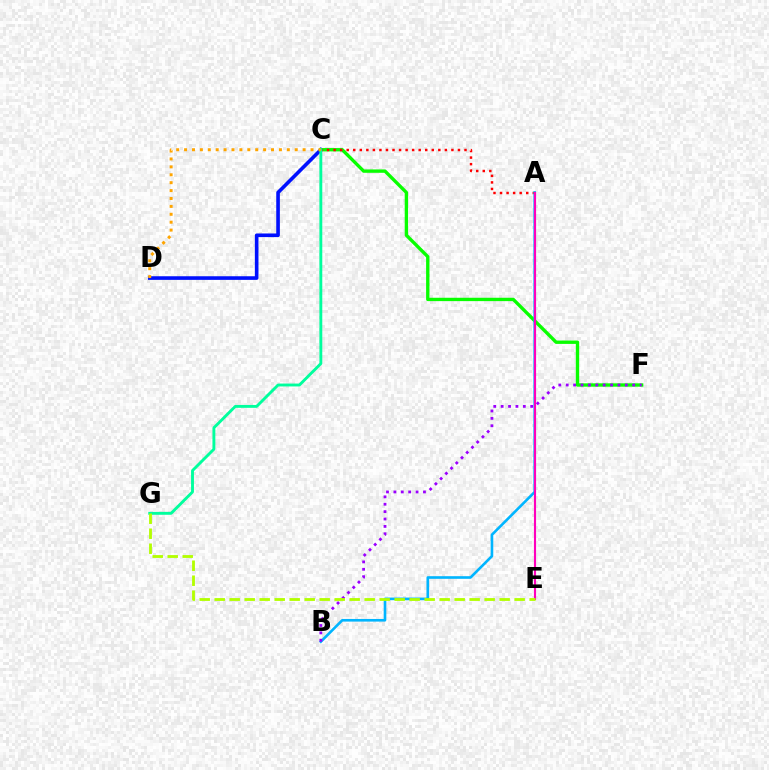{('C', 'D'): [{'color': '#0010ff', 'line_style': 'solid', 'thickness': 2.61}, {'color': '#ffa500', 'line_style': 'dotted', 'thickness': 2.15}], ('C', 'F'): [{'color': '#08ff00', 'line_style': 'solid', 'thickness': 2.42}], ('A', 'C'): [{'color': '#ff0000', 'line_style': 'dotted', 'thickness': 1.78}], ('A', 'B'): [{'color': '#00b5ff', 'line_style': 'solid', 'thickness': 1.89}], ('C', 'G'): [{'color': '#00ff9d', 'line_style': 'solid', 'thickness': 2.07}], ('A', 'E'): [{'color': '#ff00bd', 'line_style': 'solid', 'thickness': 1.53}], ('B', 'F'): [{'color': '#9b00ff', 'line_style': 'dotted', 'thickness': 2.01}], ('E', 'G'): [{'color': '#b3ff00', 'line_style': 'dashed', 'thickness': 2.04}]}